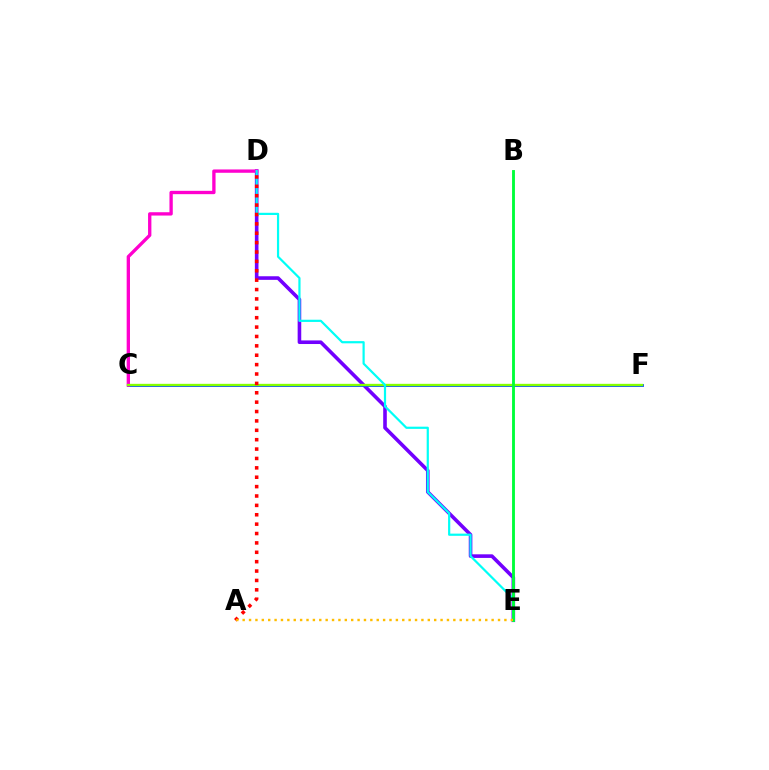{('D', 'E'): [{'color': '#7200ff', 'line_style': 'solid', 'thickness': 2.59}, {'color': '#00fff6', 'line_style': 'solid', 'thickness': 1.59}], ('C', 'F'): [{'color': '#004bff', 'line_style': 'solid', 'thickness': 2.03}, {'color': '#84ff00', 'line_style': 'solid', 'thickness': 1.68}], ('C', 'D'): [{'color': '#ff00cf', 'line_style': 'solid', 'thickness': 2.4}], ('B', 'E'): [{'color': '#00ff39', 'line_style': 'solid', 'thickness': 2.06}], ('A', 'D'): [{'color': '#ff0000', 'line_style': 'dotted', 'thickness': 2.55}], ('A', 'E'): [{'color': '#ffbd00', 'line_style': 'dotted', 'thickness': 1.73}]}